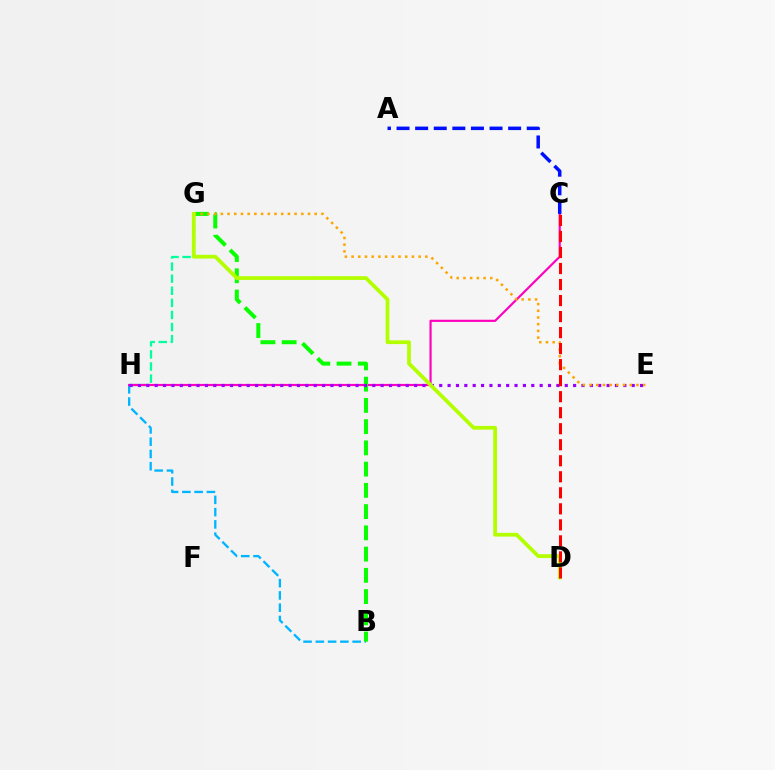{('G', 'H'): [{'color': '#00ff9d', 'line_style': 'dashed', 'thickness': 1.64}], ('B', 'H'): [{'color': '#00b5ff', 'line_style': 'dashed', 'thickness': 1.67}], ('C', 'H'): [{'color': '#ff00bd', 'line_style': 'solid', 'thickness': 1.56}], ('B', 'G'): [{'color': '#08ff00', 'line_style': 'dashed', 'thickness': 2.89}], ('A', 'C'): [{'color': '#0010ff', 'line_style': 'dashed', 'thickness': 2.53}], ('E', 'H'): [{'color': '#9b00ff', 'line_style': 'dotted', 'thickness': 2.27}], ('E', 'G'): [{'color': '#ffa500', 'line_style': 'dotted', 'thickness': 1.82}], ('D', 'G'): [{'color': '#b3ff00', 'line_style': 'solid', 'thickness': 2.71}], ('C', 'D'): [{'color': '#ff0000', 'line_style': 'dashed', 'thickness': 2.18}]}